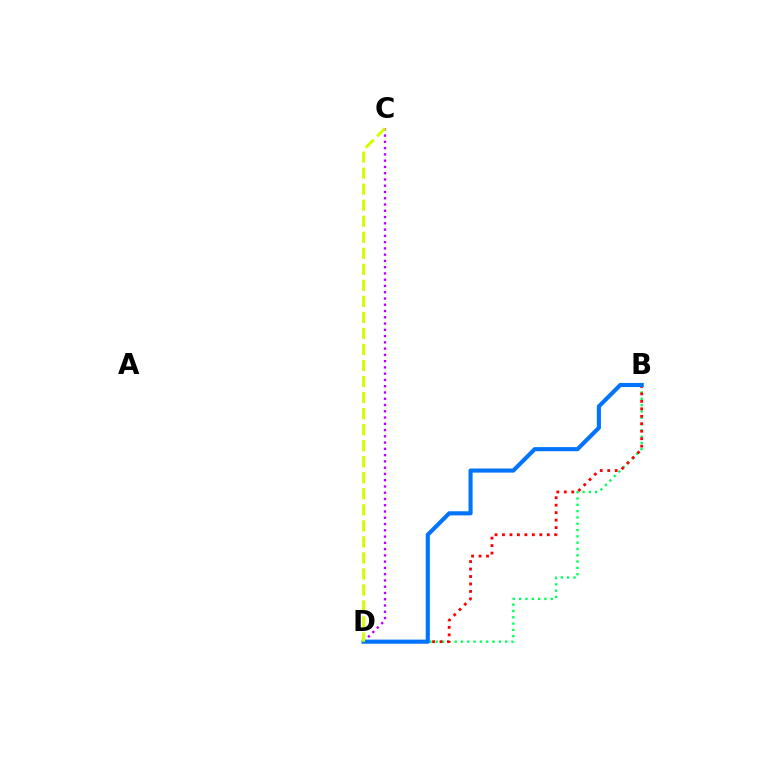{('B', 'D'): [{'color': '#00ff5c', 'line_style': 'dotted', 'thickness': 1.71}, {'color': '#ff0000', 'line_style': 'dotted', 'thickness': 2.03}, {'color': '#0074ff', 'line_style': 'solid', 'thickness': 2.96}], ('C', 'D'): [{'color': '#b900ff', 'line_style': 'dotted', 'thickness': 1.7}, {'color': '#d1ff00', 'line_style': 'dashed', 'thickness': 2.18}]}